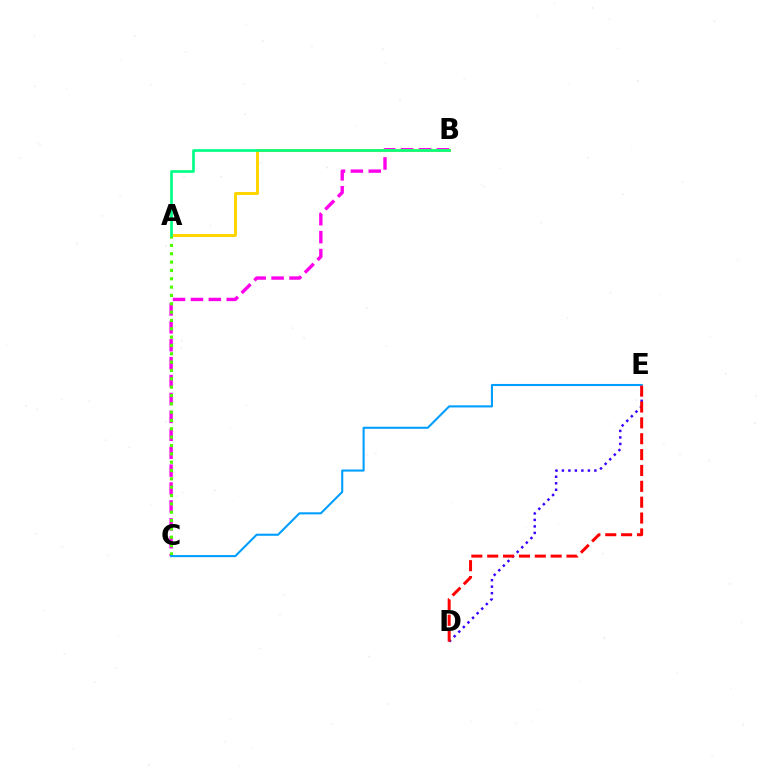{('B', 'C'): [{'color': '#ff00ed', 'line_style': 'dashed', 'thickness': 2.43}], ('A', 'C'): [{'color': '#4fff00', 'line_style': 'dotted', 'thickness': 2.27}], ('D', 'E'): [{'color': '#3700ff', 'line_style': 'dotted', 'thickness': 1.77}, {'color': '#ff0000', 'line_style': 'dashed', 'thickness': 2.15}], ('C', 'E'): [{'color': '#009eff', 'line_style': 'solid', 'thickness': 1.5}], ('A', 'B'): [{'color': '#ffd500', 'line_style': 'solid', 'thickness': 2.16}, {'color': '#00ff86', 'line_style': 'solid', 'thickness': 1.92}]}